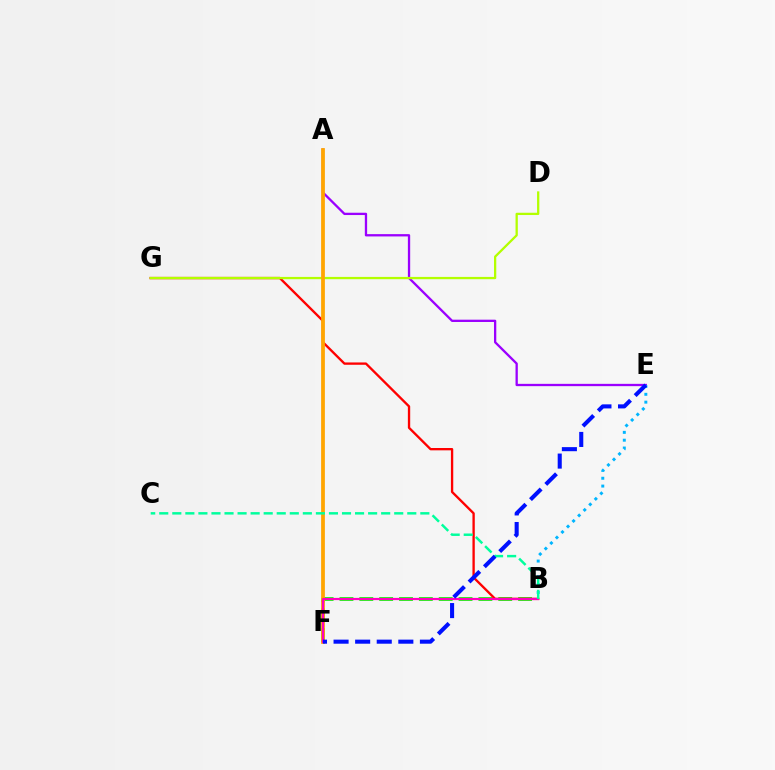{('B', 'F'): [{'color': '#08ff00', 'line_style': 'dashed', 'thickness': 2.7}, {'color': '#ff00bd', 'line_style': 'solid', 'thickness': 1.59}], ('A', 'E'): [{'color': '#9b00ff', 'line_style': 'solid', 'thickness': 1.66}], ('B', 'G'): [{'color': '#ff0000', 'line_style': 'solid', 'thickness': 1.68}], ('D', 'G'): [{'color': '#b3ff00', 'line_style': 'solid', 'thickness': 1.64}], ('A', 'F'): [{'color': '#ffa500', 'line_style': 'solid', 'thickness': 2.71}], ('B', 'E'): [{'color': '#00b5ff', 'line_style': 'dotted', 'thickness': 2.13}], ('B', 'C'): [{'color': '#00ff9d', 'line_style': 'dashed', 'thickness': 1.77}], ('E', 'F'): [{'color': '#0010ff', 'line_style': 'dashed', 'thickness': 2.93}]}